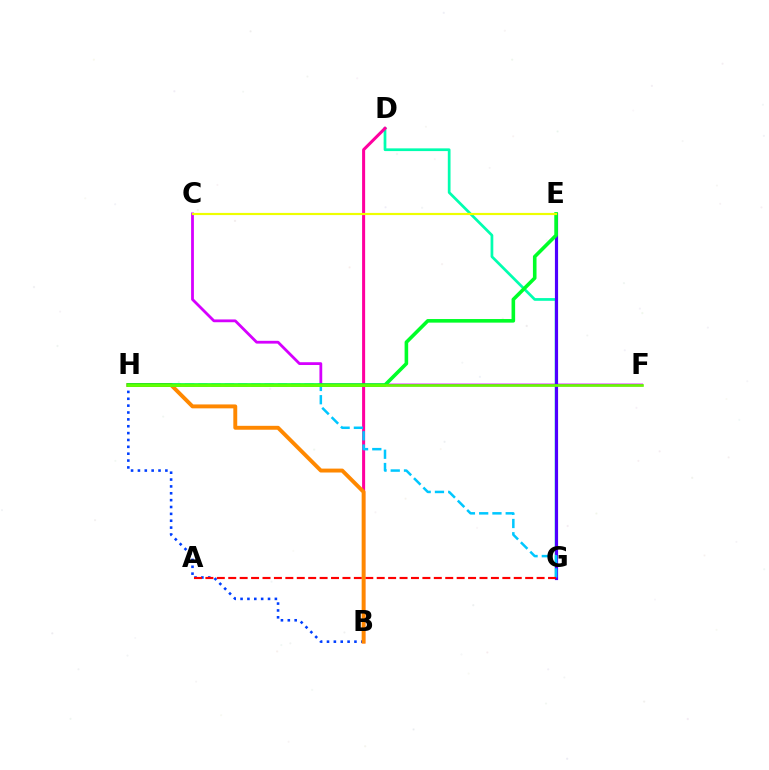{('C', 'F'): [{'color': '#d600ff', 'line_style': 'solid', 'thickness': 2.01}], ('D', 'G'): [{'color': '#00ffaf', 'line_style': 'solid', 'thickness': 1.96}], ('B', 'D'): [{'color': '#ff00a0', 'line_style': 'solid', 'thickness': 2.18}], ('B', 'H'): [{'color': '#003fff', 'line_style': 'dotted', 'thickness': 1.86}, {'color': '#ff8800', 'line_style': 'solid', 'thickness': 2.81}], ('E', 'G'): [{'color': '#4f00ff', 'line_style': 'solid', 'thickness': 2.28}], ('G', 'H'): [{'color': '#00c7ff', 'line_style': 'dashed', 'thickness': 1.8}], ('A', 'G'): [{'color': '#ff0000', 'line_style': 'dashed', 'thickness': 1.55}], ('E', 'H'): [{'color': '#00ff27', 'line_style': 'solid', 'thickness': 2.59}], ('C', 'E'): [{'color': '#eeff00', 'line_style': 'solid', 'thickness': 1.57}], ('F', 'H'): [{'color': '#66ff00', 'line_style': 'solid', 'thickness': 1.91}]}